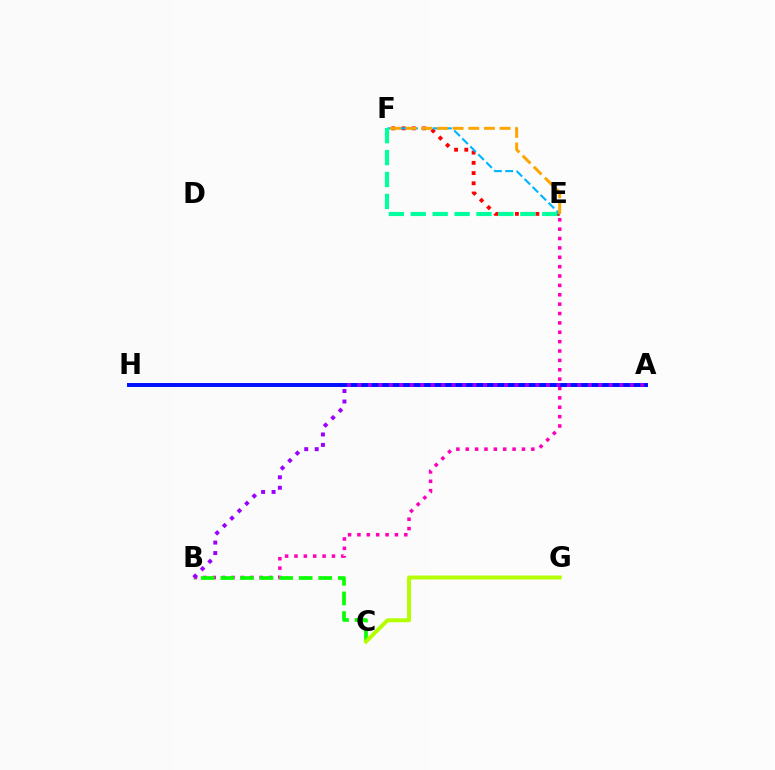{('B', 'E'): [{'color': '#ff00bd', 'line_style': 'dotted', 'thickness': 2.55}], ('A', 'H'): [{'color': '#0010ff', 'line_style': 'solid', 'thickness': 2.85}], ('E', 'F'): [{'color': '#ff0000', 'line_style': 'dotted', 'thickness': 2.78}, {'color': '#00b5ff', 'line_style': 'dashed', 'thickness': 1.53}, {'color': '#00ff9d', 'line_style': 'dashed', 'thickness': 2.98}, {'color': '#ffa500', 'line_style': 'dashed', 'thickness': 2.13}], ('B', 'C'): [{'color': '#08ff00', 'line_style': 'dashed', 'thickness': 2.66}], ('C', 'G'): [{'color': '#b3ff00', 'line_style': 'solid', 'thickness': 2.84}], ('A', 'B'): [{'color': '#9b00ff', 'line_style': 'dotted', 'thickness': 2.85}]}